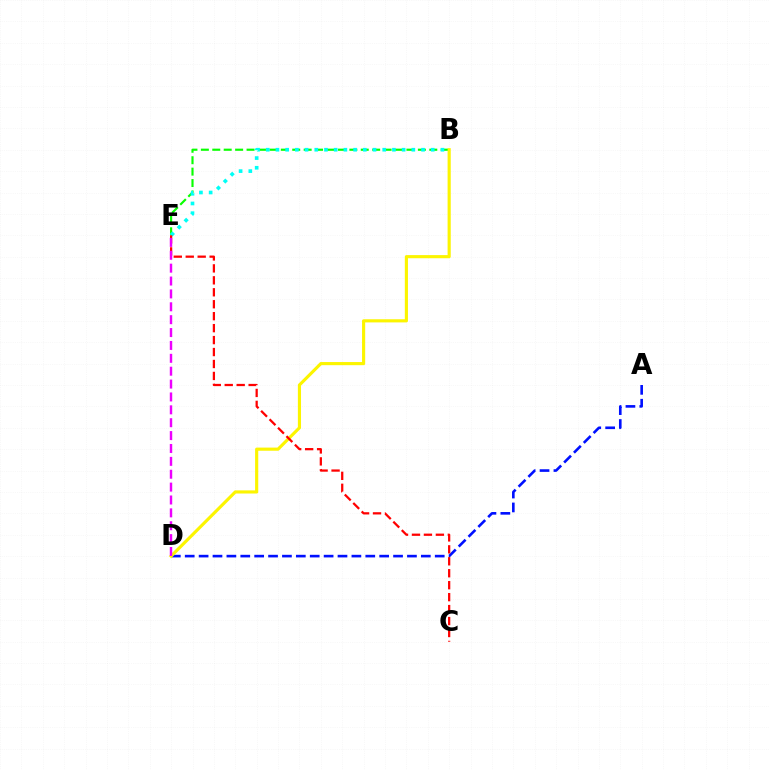{('A', 'D'): [{'color': '#0010ff', 'line_style': 'dashed', 'thickness': 1.89}], ('B', 'E'): [{'color': '#08ff00', 'line_style': 'dashed', 'thickness': 1.55}, {'color': '#00fff6', 'line_style': 'dotted', 'thickness': 2.64}], ('B', 'D'): [{'color': '#fcf500', 'line_style': 'solid', 'thickness': 2.26}], ('C', 'E'): [{'color': '#ff0000', 'line_style': 'dashed', 'thickness': 1.62}], ('D', 'E'): [{'color': '#ee00ff', 'line_style': 'dashed', 'thickness': 1.75}]}